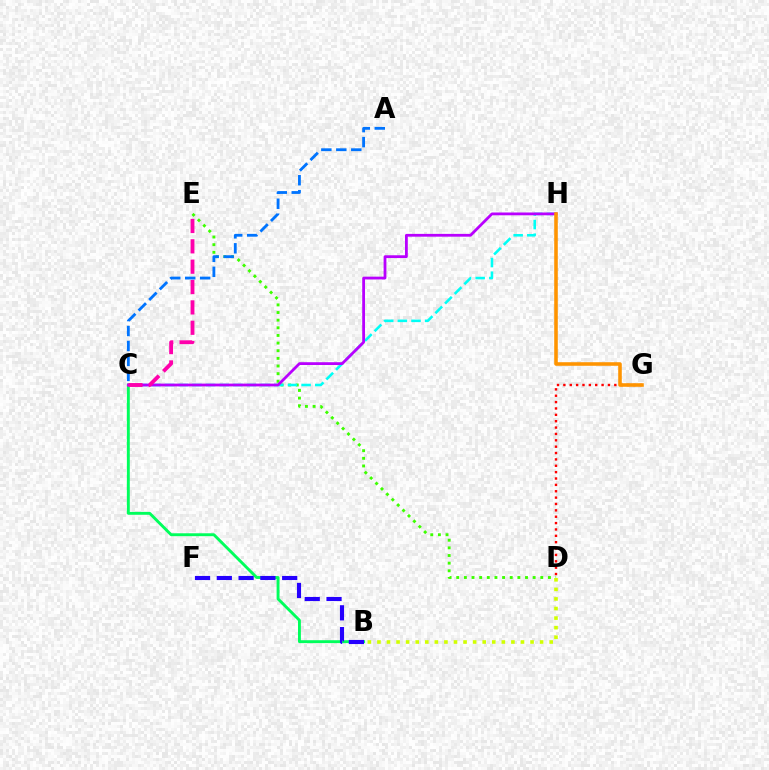{('D', 'G'): [{'color': '#ff0000', 'line_style': 'dotted', 'thickness': 1.73}], ('D', 'E'): [{'color': '#3dff00', 'line_style': 'dotted', 'thickness': 2.08}], ('B', 'C'): [{'color': '#00ff5c', 'line_style': 'solid', 'thickness': 2.08}], ('B', 'F'): [{'color': '#2500ff', 'line_style': 'dashed', 'thickness': 2.96}], ('C', 'H'): [{'color': '#00fff6', 'line_style': 'dashed', 'thickness': 1.85}, {'color': '#b900ff', 'line_style': 'solid', 'thickness': 2.01}], ('G', 'H'): [{'color': '#ff9400', 'line_style': 'solid', 'thickness': 2.57}], ('B', 'D'): [{'color': '#d1ff00', 'line_style': 'dotted', 'thickness': 2.6}], ('C', 'E'): [{'color': '#ff00ac', 'line_style': 'dashed', 'thickness': 2.77}], ('A', 'C'): [{'color': '#0074ff', 'line_style': 'dashed', 'thickness': 2.03}]}